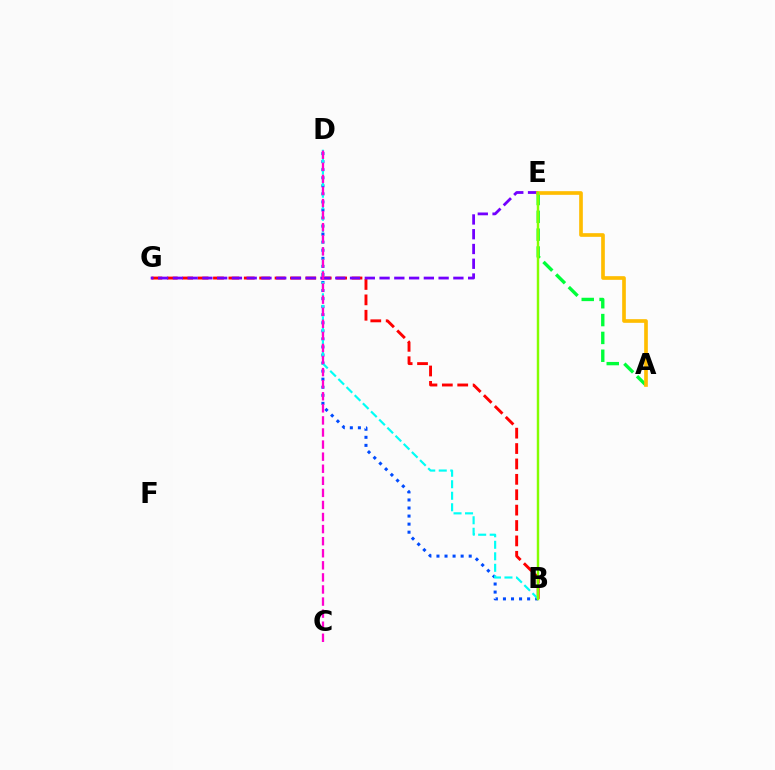{('B', 'D'): [{'color': '#004bff', 'line_style': 'dotted', 'thickness': 2.19}, {'color': '#00fff6', 'line_style': 'dashed', 'thickness': 1.56}], ('A', 'E'): [{'color': '#00ff39', 'line_style': 'dashed', 'thickness': 2.42}, {'color': '#ffbd00', 'line_style': 'solid', 'thickness': 2.64}], ('B', 'G'): [{'color': '#ff0000', 'line_style': 'dashed', 'thickness': 2.09}], ('E', 'G'): [{'color': '#7200ff', 'line_style': 'dashed', 'thickness': 2.01}], ('C', 'D'): [{'color': '#ff00cf', 'line_style': 'dashed', 'thickness': 1.64}], ('B', 'E'): [{'color': '#84ff00', 'line_style': 'solid', 'thickness': 1.76}]}